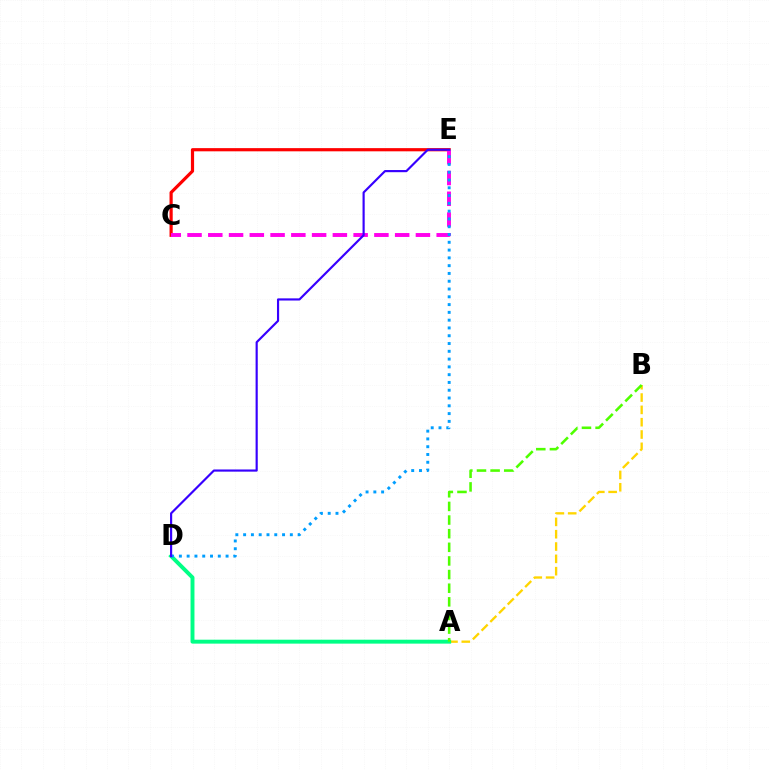{('C', 'E'): [{'color': '#ff0000', 'line_style': 'solid', 'thickness': 2.29}, {'color': '#ff00ed', 'line_style': 'dashed', 'thickness': 2.82}], ('A', 'B'): [{'color': '#ffd500', 'line_style': 'dashed', 'thickness': 1.67}, {'color': '#4fff00', 'line_style': 'dashed', 'thickness': 1.85}], ('A', 'D'): [{'color': '#00ff86', 'line_style': 'solid', 'thickness': 2.83}], ('D', 'E'): [{'color': '#009eff', 'line_style': 'dotted', 'thickness': 2.12}, {'color': '#3700ff', 'line_style': 'solid', 'thickness': 1.56}]}